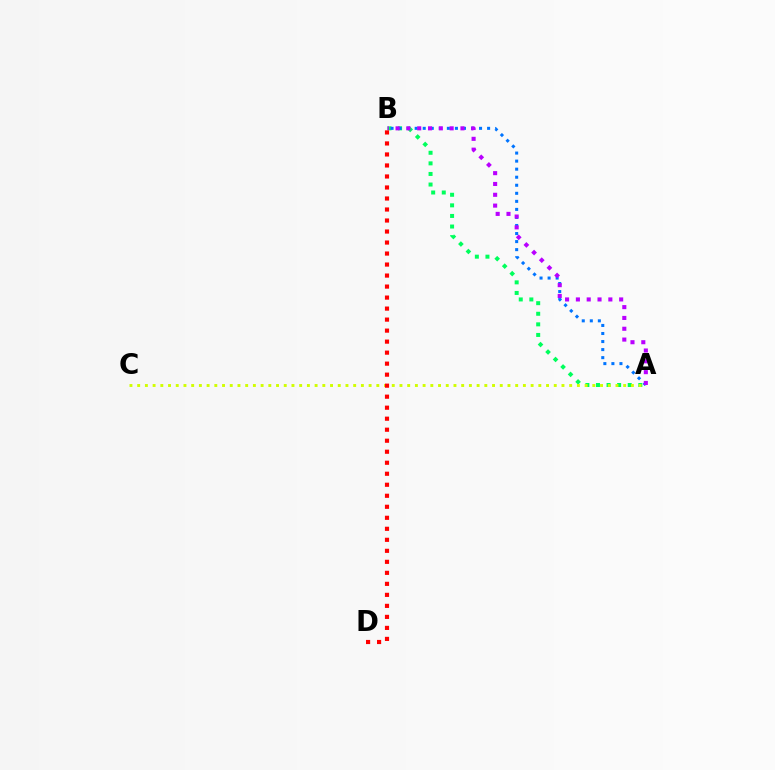{('A', 'B'): [{'color': '#00ff5c', 'line_style': 'dotted', 'thickness': 2.88}, {'color': '#0074ff', 'line_style': 'dotted', 'thickness': 2.19}, {'color': '#b900ff', 'line_style': 'dotted', 'thickness': 2.94}], ('A', 'C'): [{'color': '#d1ff00', 'line_style': 'dotted', 'thickness': 2.1}], ('B', 'D'): [{'color': '#ff0000', 'line_style': 'dotted', 'thickness': 2.99}]}